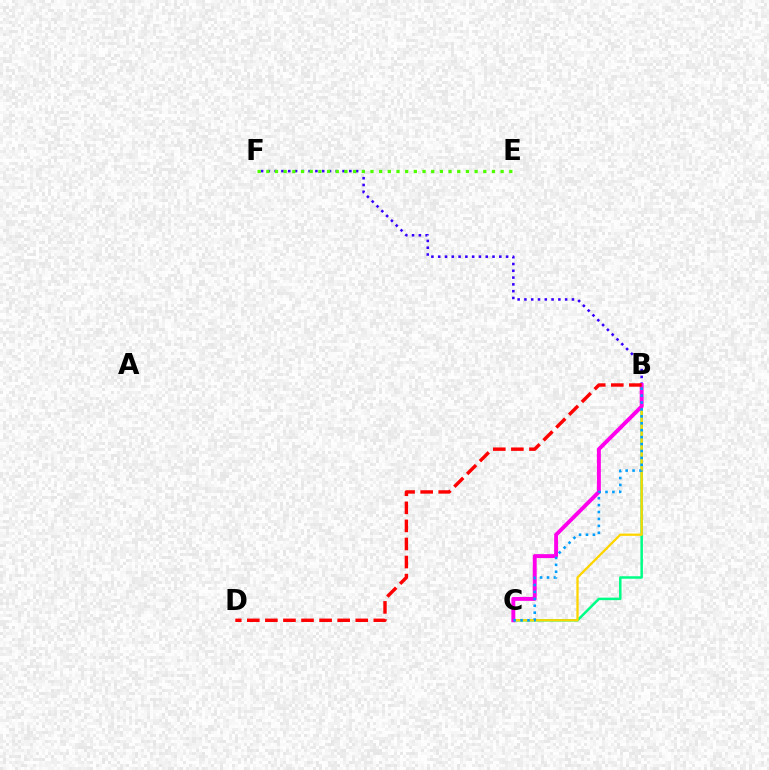{('B', 'F'): [{'color': '#3700ff', 'line_style': 'dotted', 'thickness': 1.84}], ('E', 'F'): [{'color': '#4fff00', 'line_style': 'dotted', 'thickness': 2.36}], ('B', 'C'): [{'color': '#00ff86', 'line_style': 'solid', 'thickness': 1.81}, {'color': '#ffd500', 'line_style': 'solid', 'thickness': 1.65}, {'color': '#ff00ed', 'line_style': 'solid', 'thickness': 2.83}, {'color': '#009eff', 'line_style': 'dotted', 'thickness': 1.88}], ('B', 'D'): [{'color': '#ff0000', 'line_style': 'dashed', 'thickness': 2.46}]}